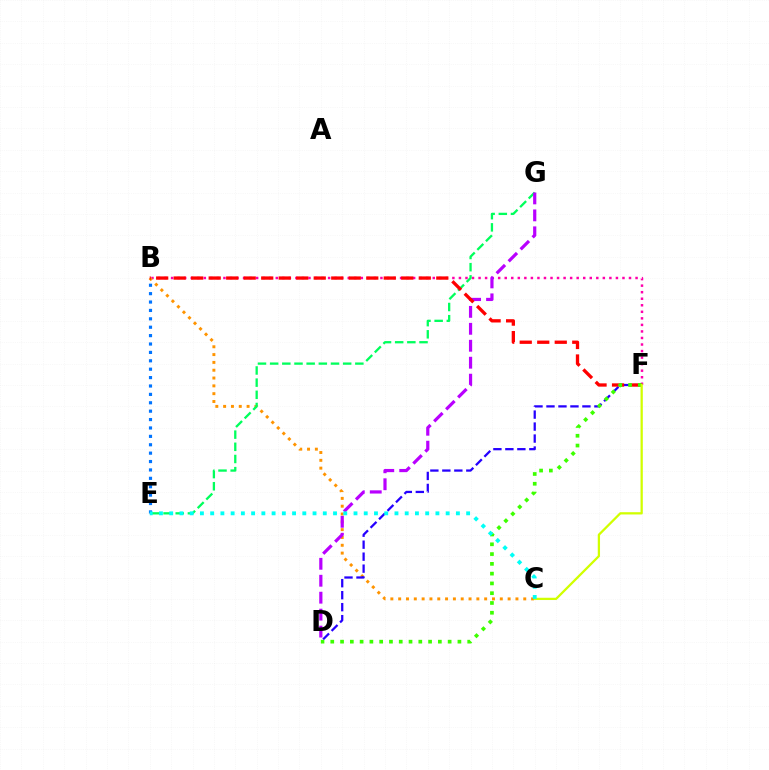{('B', 'F'): [{'color': '#ff00ac', 'line_style': 'dotted', 'thickness': 1.78}, {'color': '#ff0000', 'line_style': 'dashed', 'thickness': 2.38}], ('B', 'E'): [{'color': '#0074ff', 'line_style': 'dotted', 'thickness': 2.28}], ('B', 'C'): [{'color': '#ff9400', 'line_style': 'dotted', 'thickness': 2.12}], ('E', 'G'): [{'color': '#00ff5c', 'line_style': 'dashed', 'thickness': 1.65}], ('D', 'G'): [{'color': '#b900ff', 'line_style': 'dashed', 'thickness': 2.3}], ('D', 'F'): [{'color': '#2500ff', 'line_style': 'dashed', 'thickness': 1.63}, {'color': '#3dff00', 'line_style': 'dotted', 'thickness': 2.66}], ('C', 'F'): [{'color': '#d1ff00', 'line_style': 'solid', 'thickness': 1.64}], ('C', 'E'): [{'color': '#00fff6', 'line_style': 'dotted', 'thickness': 2.78}]}